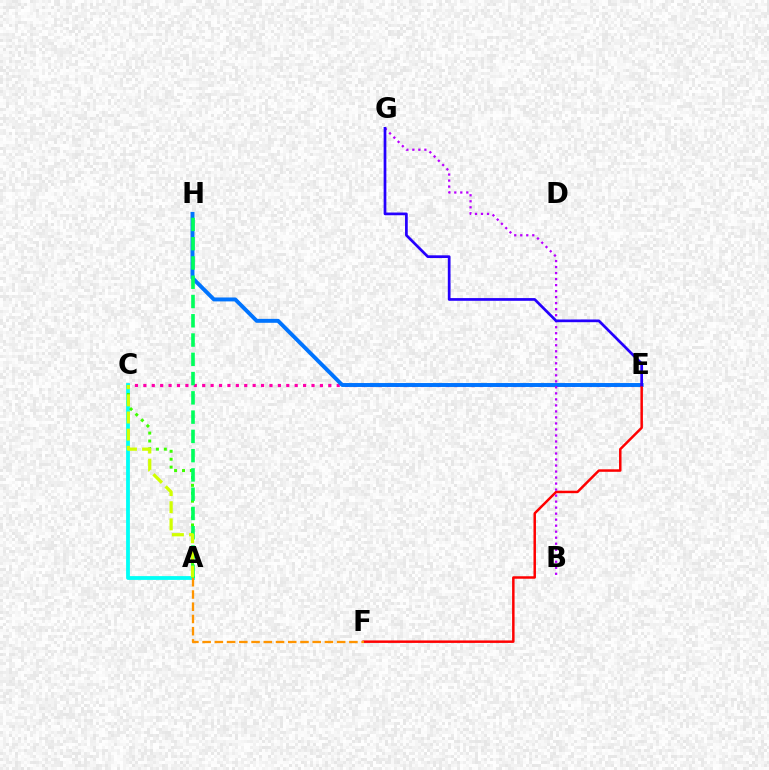{('C', 'E'): [{'color': '#ff00ac', 'line_style': 'dotted', 'thickness': 2.28}], ('E', 'H'): [{'color': '#0074ff', 'line_style': 'solid', 'thickness': 2.83}], ('E', 'F'): [{'color': '#ff0000', 'line_style': 'solid', 'thickness': 1.79}], ('A', 'C'): [{'color': '#00fff6', 'line_style': 'solid', 'thickness': 2.73}, {'color': '#3dff00', 'line_style': 'dotted', 'thickness': 2.15}, {'color': '#d1ff00', 'line_style': 'dashed', 'thickness': 2.33}], ('A', 'H'): [{'color': '#00ff5c', 'line_style': 'dashed', 'thickness': 2.62}], ('A', 'F'): [{'color': '#ff9400', 'line_style': 'dashed', 'thickness': 1.66}], ('B', 'G'): [{'color': '#b900ff', 'line_style': 'dotted', 'thickness': 1.63}], ('E', 'G'): [{'color': '#2500ff', 'line_style': 'solid', 'thickness': 1.95}]}